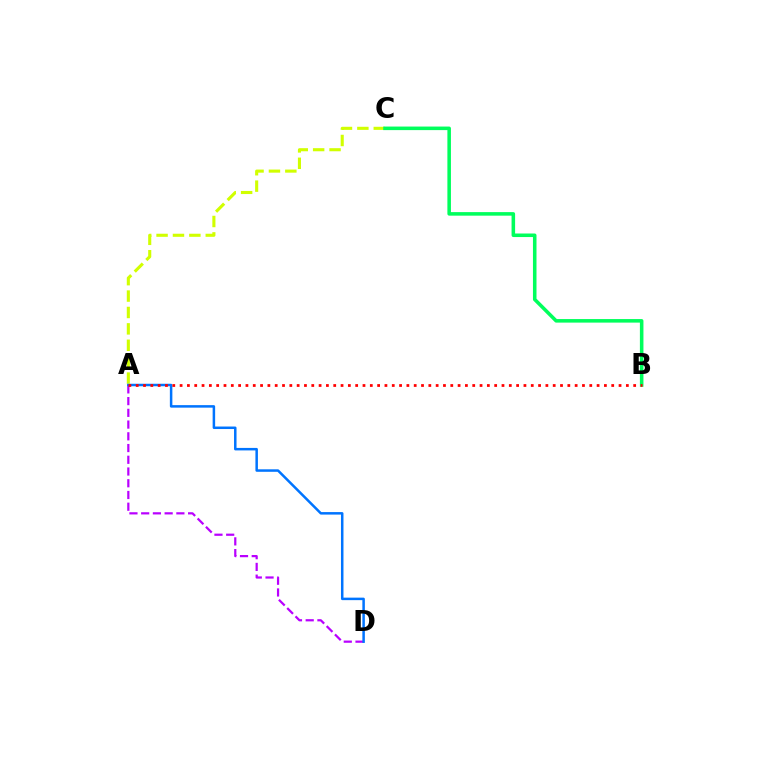{('A', 'C'): [{'color': '#d1ff00', 'line_style': 'dashed', 'thickness': 2.23}], ('B', 'C'): [{'color': '#00ff5c', 'line_style': 'solid', 'thickness': 2.56}], ('A', 'D'): [{'color': '#b900ff', 'line_style': 'dashed', 'thickness': 1.59}, {'color': '#0074ff', 'line_style': 'solid', 'thickness': 1.8}], ('A', 'B'): [{'color': '#ff0000', 'line_style': 'dotted', 'thickness': 1.99}]}